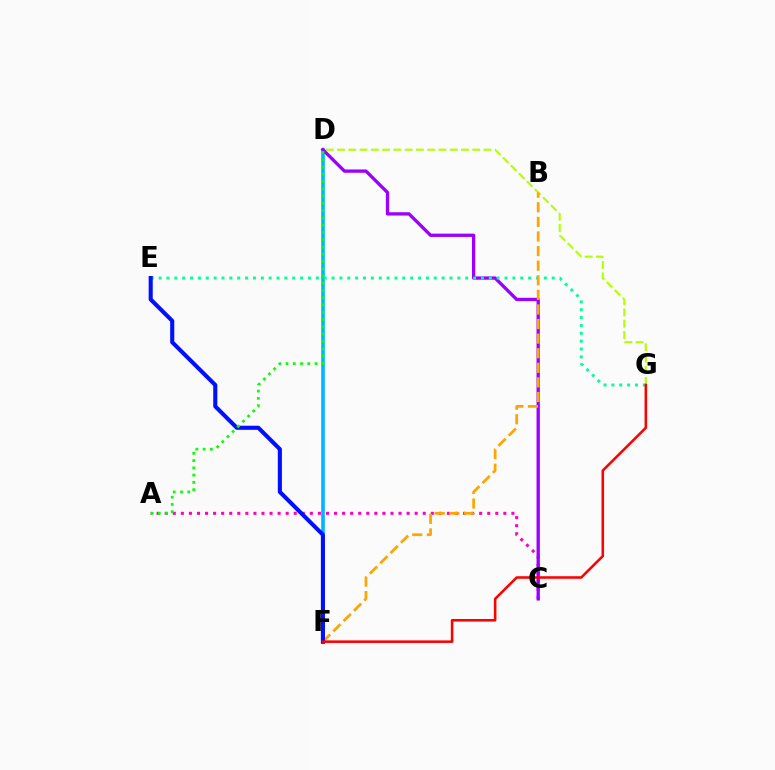{('D', 'G'): [{'color': '#b3ff00', 'line_style': 'dashed', 'thickness': 1.53}], ('D', 'F'): [{'color': '#00b5ff', 'line_style': 'solid', 'thickness': 2.61}], ('A', 'C'): [{'color': '#ff00bd', 'line_style': 'dotted', 'thickness': 2.19}], ('C', 'D'): [{'color': '#9b00ff', 'line_style': 'solid', 'thickness': 2.38}], ('E', 'G'): [{'color': '#00ff9d', 'line_style': 'dotted', 'thickness': 2.14}], ('B', 'F'): [{'color': '#ffa500', 'line_style': 'dashed', 'thickness': 1.98}], ('E', 'F'): [{'color': '#0010ff', 'line_style': 'solid', 'thickness': 2.95}], ('A', 'D'): [{'color': '#08ff00', 'line_style': 'dotted', 'thickness': 1.97}], ('F', 'G'): [{'color': '#ff0000', 'line_style': 'solid', 'thickness': 1.84}]}